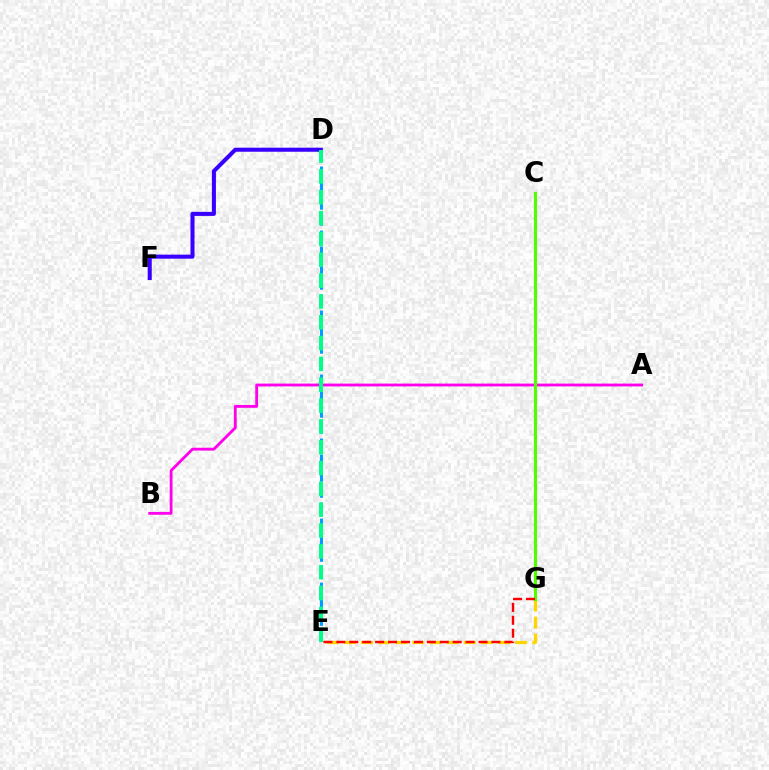{('A', 'B'): [{'color': '#ff00ed', 'line_style': 'solid', 'thickness': 2.04}], ('D', 'E'): [{'color': '#009eff', 'line_style': 'dashed', 'thickness': 2.17}, {'color': '#00ff86', 'line_style': 'dashed', 'thickness': 2.83}], ('D', 'F'): [{'color': '#3700ff', 'line_style': 'solid', 'thickness': 2.91}], ('E', 'G'): [{'color': '#ffd500', 'line_style': 'dashed', 'thickness': 2.33}, {'color': '#ff0000', 'line_style': 'dashed', 'thickness': 1.76}], ('C', 'G'): [{'color': '#4fff00', 'line_style': 'solid', 'thickness': 2.25}]}